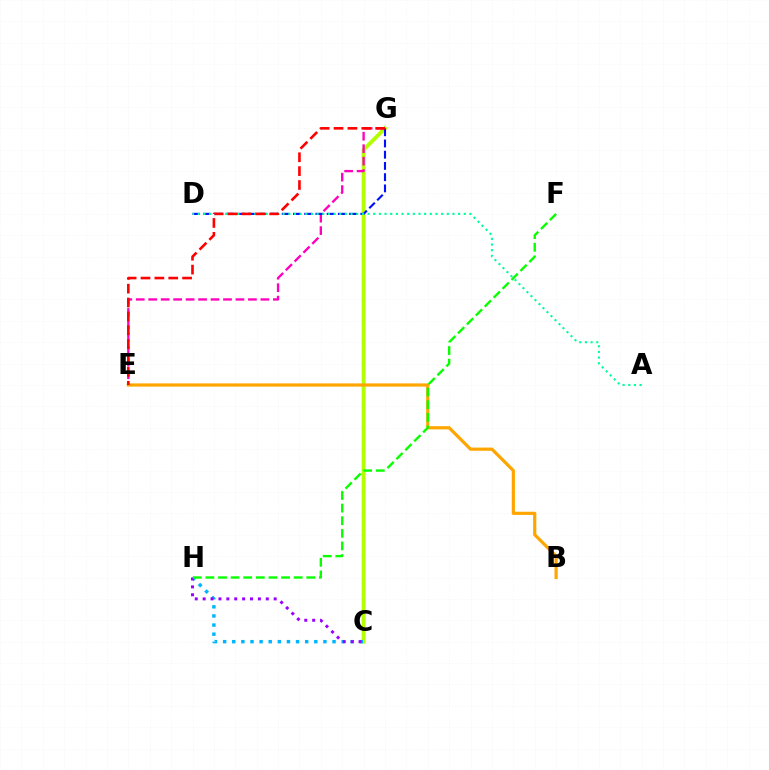{('C', 'G'): [{'color': '#b3ff00', 'line_style': 'solid', 'thickness': 2.8}], ('C', 'H'): [{'color': '#00b5ff', 'line_style': 'dotted', 'thickness': 2.48}, {'color': '#9b00ff', 'line_style': 'dotted', 'thickness': 2.14}], ('E', 'G'): [{'color': '#ff00bd', 'line_style': 'dashed', 'thickness': 1.69}, {'color': '#ff0000', 'line_style': 'dashed', 'thickness': 1.88}], ('D', 'G'): [{'color': '#0010ff', 'line_style': 'dashed', 'thickness': 1.53}], ('B', 'E'): [{'color': '#ffa500', 'line_style': 'solid', 'thickness': 2.3}], ('A', 'D'): [{'color': '#00ff9d', 'line_style': 'dotted', 'thickness': 1.54}], ('F', 'H'): [{'color': '#08ff00', 'line_style': 'dashed', 'thickness': 1.71}]}